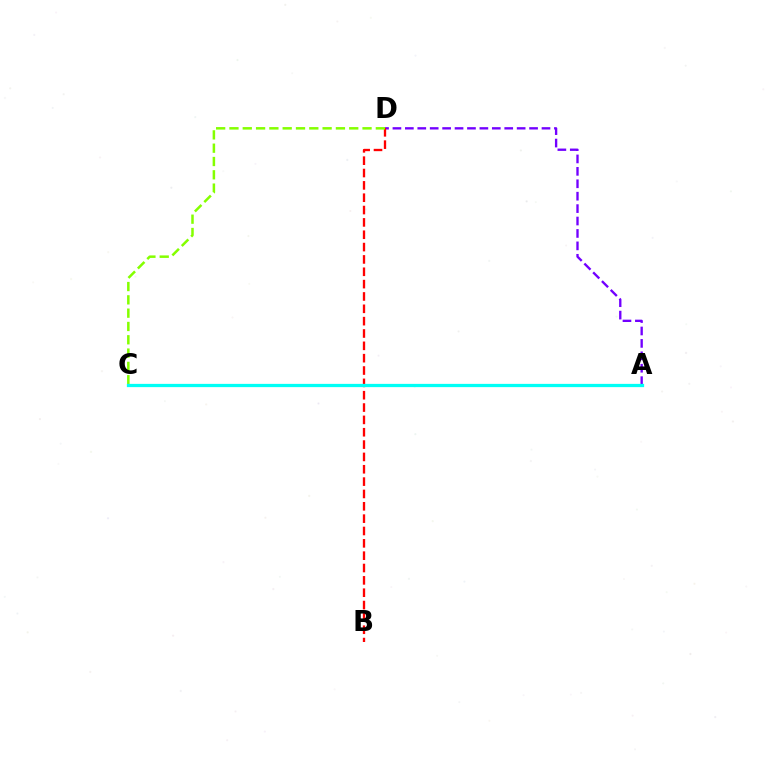{('A', 'D'): [{'color': '#7200ff', 'line_style': 'dashed', 'thickness': 1.69}], ('B', 'D'): [{'color': '#ff0000', 'line_style': 'dashed', 'thickness': 1.68}], ('C', 'D'): [{'color': '#84ff00', 'line_style': 'dashed', 'thickness': 1.81}], ('A', 'C'): [{'color': '#00fff6', 'line_style': 'solid', 'thickness': 2.35}]}